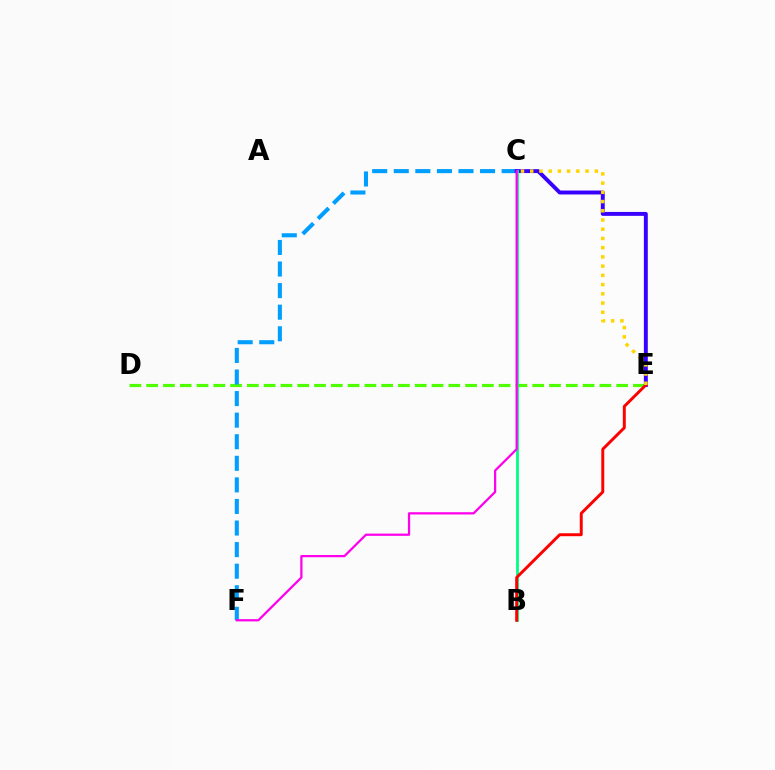{('D', 'E'): [{'color': '#4fff00', 'line_style': 'dashed', 'thickness': 2.28}], ('C', 'F'): [{'color': '#009eff', 'line_style': 'dashed', 'thickness': 2.93}, {'color': '#ff00ed', 'line_style': 'solid', 'thickness': 1.62}], ('C', 'E'): [{'color': '#3700ff', 'line_style': 'solid', 'thickness': 2.82}, {'color': '#ffd500', 'line_style': 'dotted', 'thickness': 2.51}], ('B', 'C'): [{'color': '#00ff86', 'line_style': 'solid', 'thickness': 2.02}], ('B', 'E'): [{'color': '#ff0000', 'line_style': 'solid', 'thickness': 2.12}]}